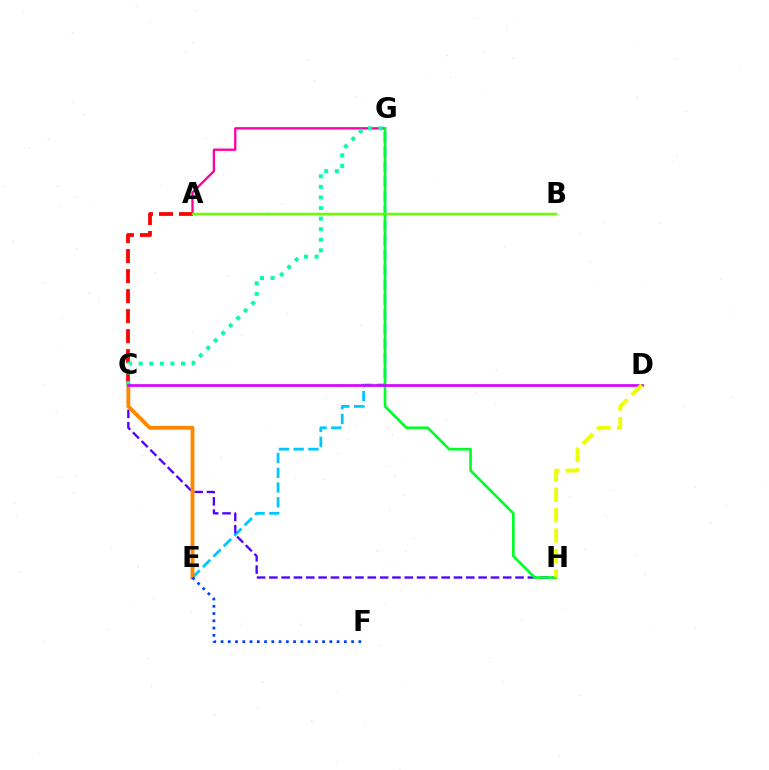{('E', 'G'): [{'color': '#00c7ff', 'line_style': 'dashed', 'thickness': 2.0}], ('A', 'G'): [{'color': '#ff00a0', 'line_style': 'solid', 'thickness': 1.68}], ('C', 'H'): [{'color': '#4f00ff', 'line_style': 'dashed', 'thickness': 1.67}], ('C', 'E'): [{'color': '#ff8800', 'line_style': 'solid', 'thickness': 2.78}], ('G', 'H'): [{'color': '#00ff27', 'line_style': 'solid', 'thickness': 1.91}], ('A', 'C'): [{'color': '#ff0000', 'line_style': 'dashed', 'thickness': 2.72}], ('C', 'G'): [{'color': '#00ffaf', 'line_style': 'dotted', 'thickness': 2.87}], ('C', 'D'): [{'color': '#d600ff', 'line_style': 'solid', 'thickness': 1.93}], ('A', 'B'): [{'color': '#66ff00', 'line_style': 'solid', 'thickness': 1.79}], ('D', 'H'): [{'color': '#eeff00', 'line_style': 'dashed', 'thickness': 2.77}], ('E', 'F'): [{'color': '#003fff', 'line_style': 'dotted', 'thickness': 1.97}]}